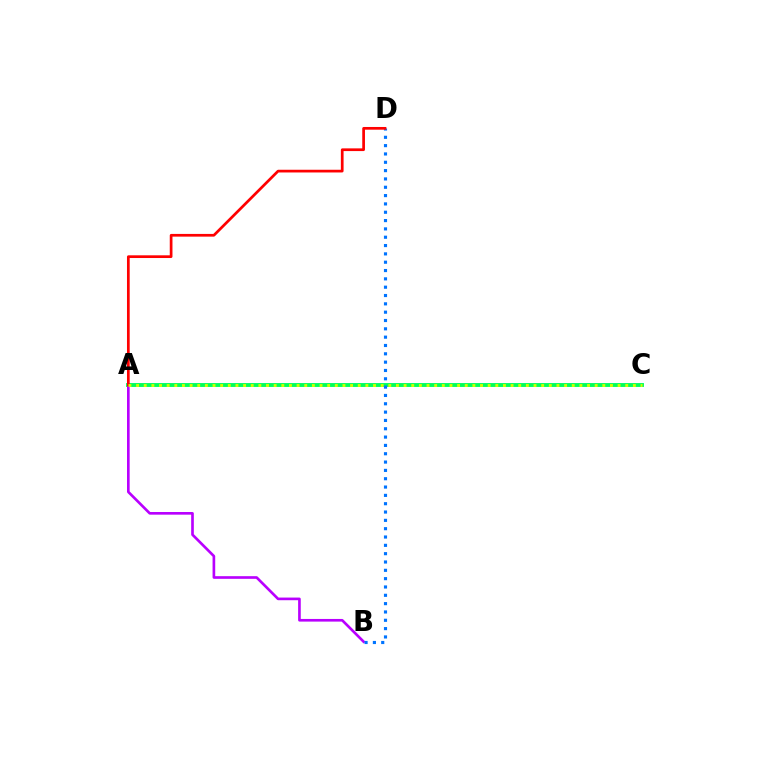{('A', 'C'): [{'color': '#00ff5c', 'line_style': 'solid', 'thickness': 2.79}, {'color': '#d1ff00', 'line_style': 'dotted', 'thickness': 2.08}], ('A', 'B'): [{'color': '#b900ff', 'line_style': 'solid', 'thickness': 1.91}], ('B', 'D'): [{'color': '#0074ff', 'line_style': 'dotted', 'thickness': 2.26}], ('A', 'D'): [{'color': '#ff0000', 'line_style': 'solid', 'thickness': 1.95}]}